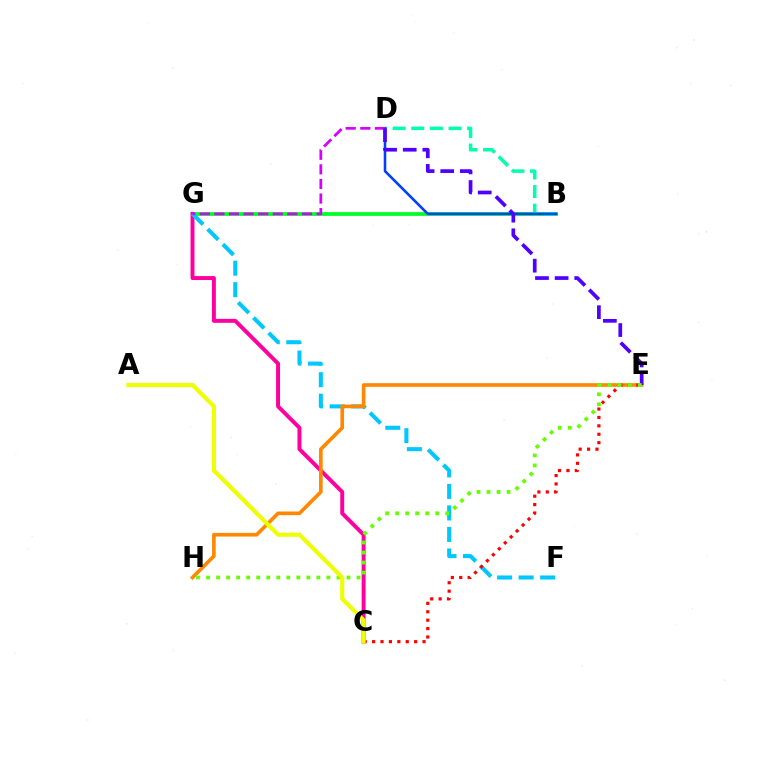{('B', 'G'): [{'color': '#00ff27', 'line_style': 'solid', 'thickness': 2.7}], ('C', 'G'): [{'color': '#ff00a0', 'line_style': 'solid', 'thickness': 2.84}], ('F', 'G'): [{'color': '#00c7ff', 'line_style': 'dashed', 'thickness': 2.92}], ('B', 'D'): [{'color': '#00ffaf', 'line_style': 'dashed', 'thickness': 2.53}, {'color': '#003fff', 'line_style': 'solid', 'thickness': 1.85}], ('E', 'H'): [{'color': '#ff8800', 'line_style': 'solid', 'thickness': 2.63}, {'color': '#66ff00', 'line_style': 'dotted', 'thickness': 2.72}], ('D', 'G'): [{'color': '#d600ff', 'line_style': 'dashed', 'thickness': 1.98}], ('C', 'E'): [{'color': '#ff0000', 'line_style': 'dotted', 'thickness': 2.28}], ('D', 'E'): [{'color': '#4f00ff', 'line_style': 'dashed', 'thickness': 2.67}], ('A', 'C'): [{'color': '#eeff00', 'line_style': 'solid', 'thickness': 2.96}]}